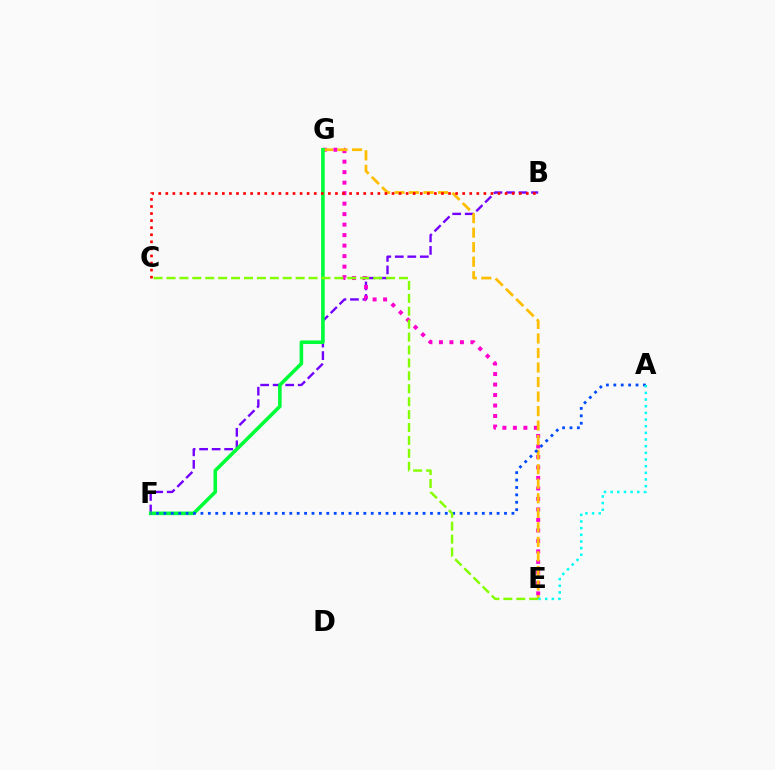{('B', 'F'): [{'color': '#7200ff', 'line_style': 'dashed', 'thickness': 1.7}], ('E', 'G'): [{'color': '#ff00cf', 'line_style': 'dotted', 'thickness': 2.85}, {'color': '#ffbd00', 'line_style': 'dashed', 'thickness': 1.97}], ('F', 'G'): [{'color': '#00ff39', 'line_style': 'solid', 'thickness': 2.59}], ('B', 'C'): [{'color': '#ff0000', 'line_style': 'dotted', 'thickness': 1.92}], ('A', 'F'): [{'color': '#004bff', 'line_style': 'dotted', 'thickness': 2.01}], ('A', 'E'): [{'color': '#00fff6', 'line_style': 'dotted', 'thickness': 1.81}], ('C', 'E'): [{'color': '#84ff00', 'line_style': 'dashed', 'thickness': 1.75}]}